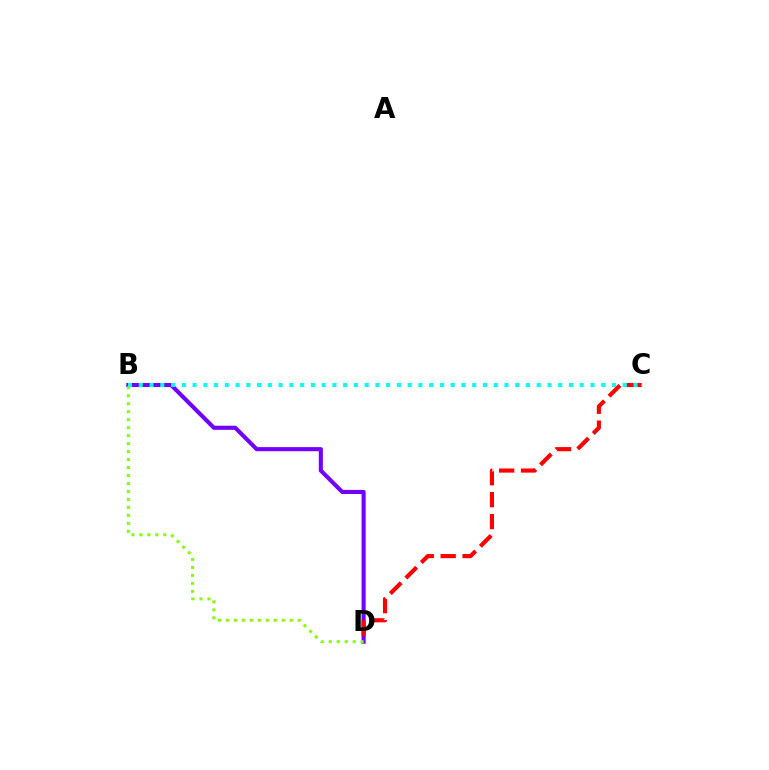{('B', 'D'): [{'color': '#7200ff', 'line_style': 'solid', 'thickness': 2.95}, {'color': '#84ff00', 'line_style': 'dotted', 'thickness': 2.17}], ('C', 'D'): [{'color': '#ff0000', 'line_style': 'dashed', 'thickness': 2.98}], ('B', 'C'): [{'color': '#00fff6', 'line_style': 'dotted', 'thickness': 2.92}]}